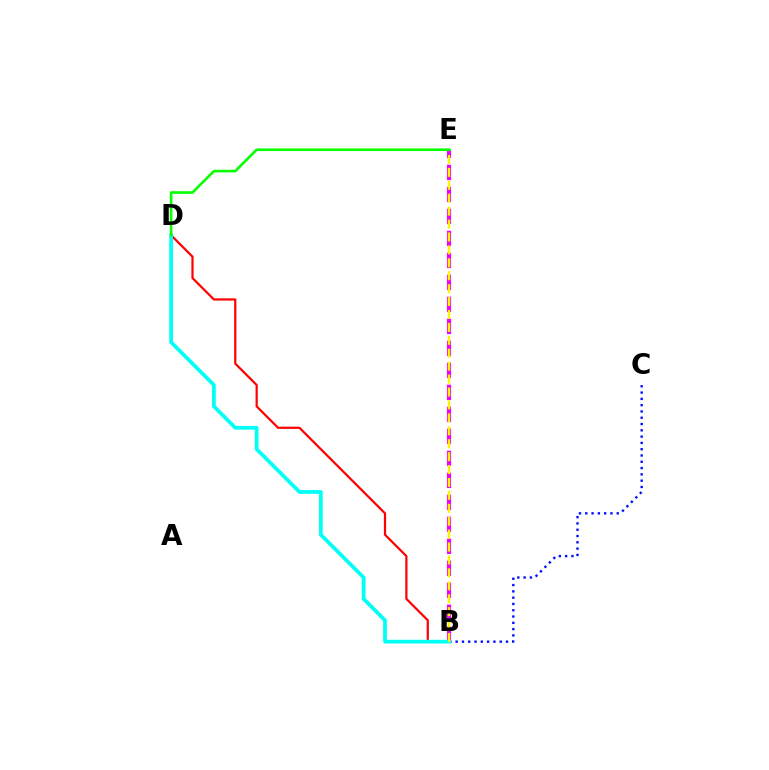{('B', 'D'): [{'color': '#ff0000', 'line_style': 'solid', 'thickness': 1.59}, {'color': '#00fff6', 'line_style': 'solid', 'thickness': 2.68}], ('B', 'E'): [{'color': '#ee00ff', 'line_style': 'dashed', 'thickness': 2.99}, {'color': '#fcf500', 'line_style': 'dashed', 'thickness': 1.76}], ('B', 'C'): [{'color': '#0010ff', 'line_style': 'dotted', 'thickness': 1.71}], ('D', 'E'): [{'color': '#08ff00', 'line_style': 'solid', 'thickness': 1.89}]}